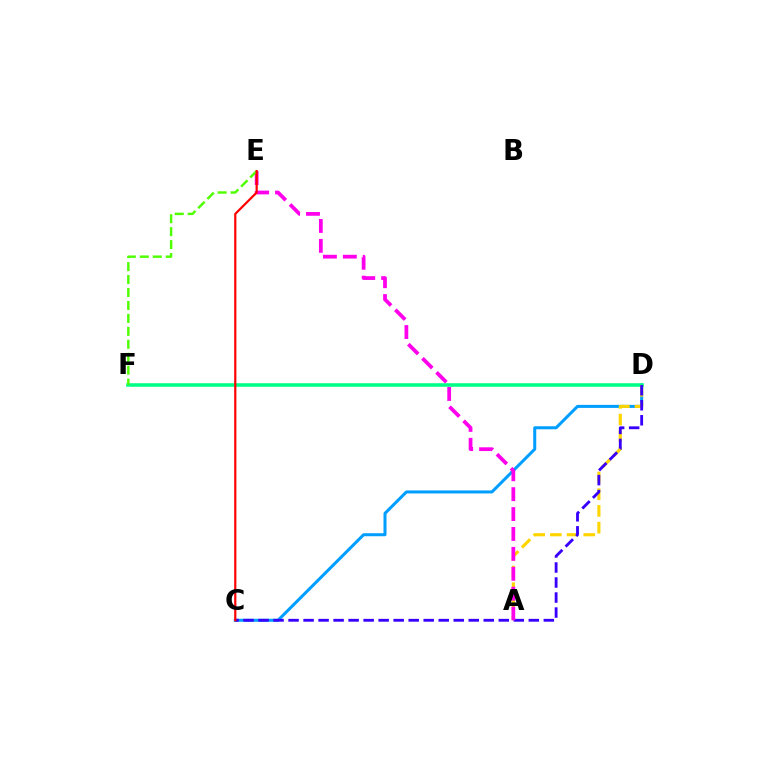{('C', 'D'): [{'color': '#009eff', 'line_style': 'solid', 'thickness': 2.18}, {'color': '#3700ff', 'line_style': 'dashed', 'thickness': 2.04}], ('D', 'F'): [{'color': '#00ff86', 'line_style': 'solid', 'thickness': 2.56}], ('A', 'D'): [{'color': '#ffd500', 'line_style': 'dashed', 'thickness': 2.27}], ('A', 'E'): [{'color': '#ff00ed', 'line_style': 'dashed', 'thickness': 2.7}], ('E', 'F'): [{'color': '#4fff00', 'line_style': 'dashed', 'thickness': 1.76}], ('C', 'E'): [{'color': '#ff0000', 'line_style': 'solid', 'thickness': 1.58}]}